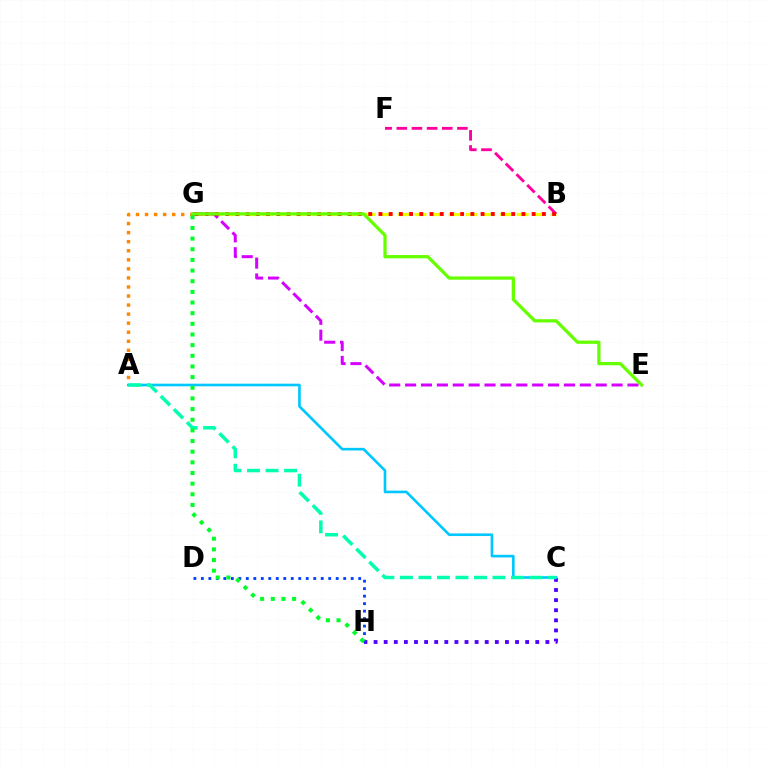{('A', 'G'): [{'color': '#ff8800', 'line_style': 'dotted', 'thickness': 2.46}], ('C', 'H'): [{'color': '#4f00ff', 'line_style': 'dotted', 'thickness': 2.75}], ('B', 'G'): [{'color': '#eeff00', 'line_style': 'dashed', 'thickness': 2.31}, {'color': '#ff0000', 'line_style': 'dotted', 'thickness': 2.78}], ('A', 'C'): [{'color': '#00c7ff', 'line_style': 'solid', 'thickness': 1.9}, {'color': '#00ffaf', 'line_style': 'dashed', 'thickness': 2.52}], ('B', 'F'): [{'color': '#ff00a0', 'line_style': 'dashed', 'thickness': 2.06}], ('D', 'H'): [{'color': '#003fff', 'line_style': 'dotted', 'thickness': 2.04}], ('E', 'G'): [{'color': '#d600ff', 'line_style': 'dashed', 'thickness': 2.16}, {'color': '#66ff00', 'line_style': 'solid', 'thickness': 2.35}], ('G', 'H'): [{'color': '#00ff27', 'line_style': 'dotted', 'thickness': 2.89}]}